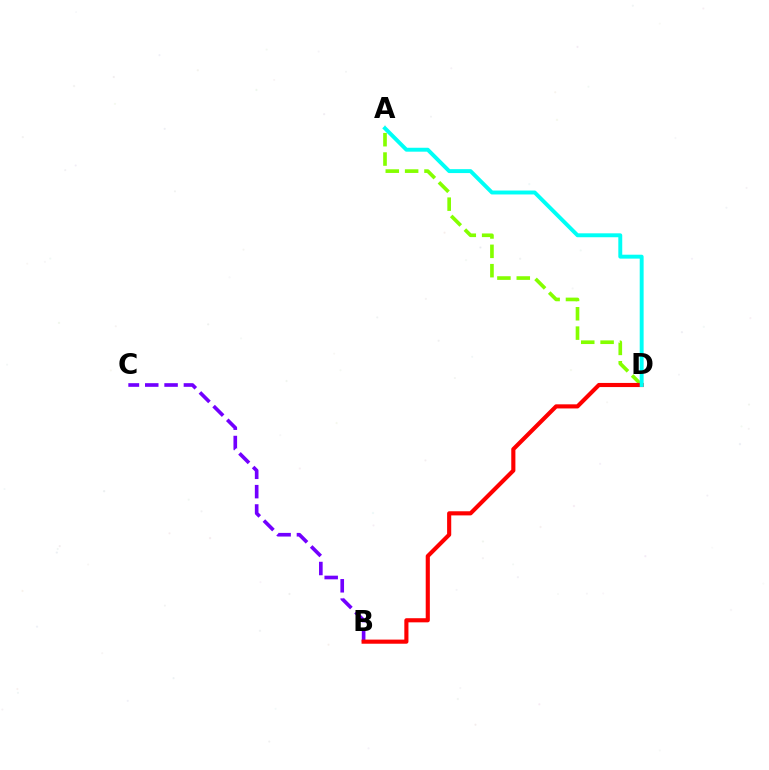{('A', 'D'): [{'color': '#84ff00', 'line_style': 'dashed', 'thickness': 2.63}, {'color': '#00fff6', 'line_style': 'solid', 'thickness': 2.82}], ('B', 'C'): [{'color': '#7200ff', 'line_style': 'dashed', 'thickness': 2.63}], ('B', 'D'): [{'color': '#ff0000', 'line_style': 'solid', 'thickness': 2.97}]}